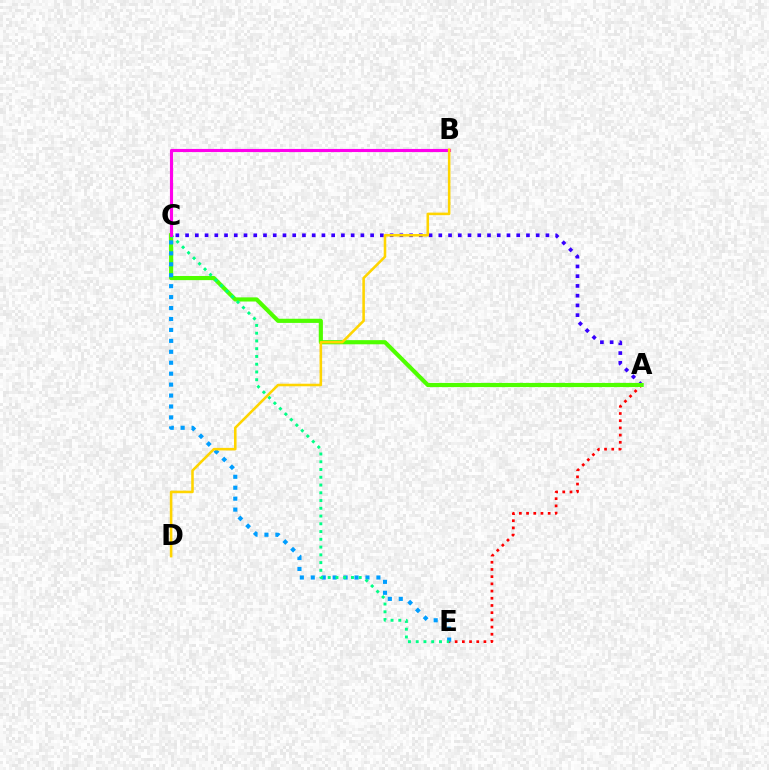{('A', 'E'): [{'color': '#ff0000', 'line_style': 'dotted', 'thickness': 1.96}], ('A', 'C'): [{'color': '#3700ff', 'line_style': 'dotted', 'thickness': 2.65}, {'color': '#4fff00', 'line_style': 'solid', 'thickness': 2.99}], ('C', 'E'): [{'color': '#009eff', 'line_style': 'dotted', 'thickness': 2.97}, {'color': '#00ff86', 'line_style': 'dotted', 'thickness': 2.11}], ('B', 'C'): [{'color': '#ff00ed', 'line_style': 'solid', 'thickness': 2.25}], ('B', 'D'): [{'color': '#ffd500', 'line_style': 'solid', 'thickness': 1.85}]}